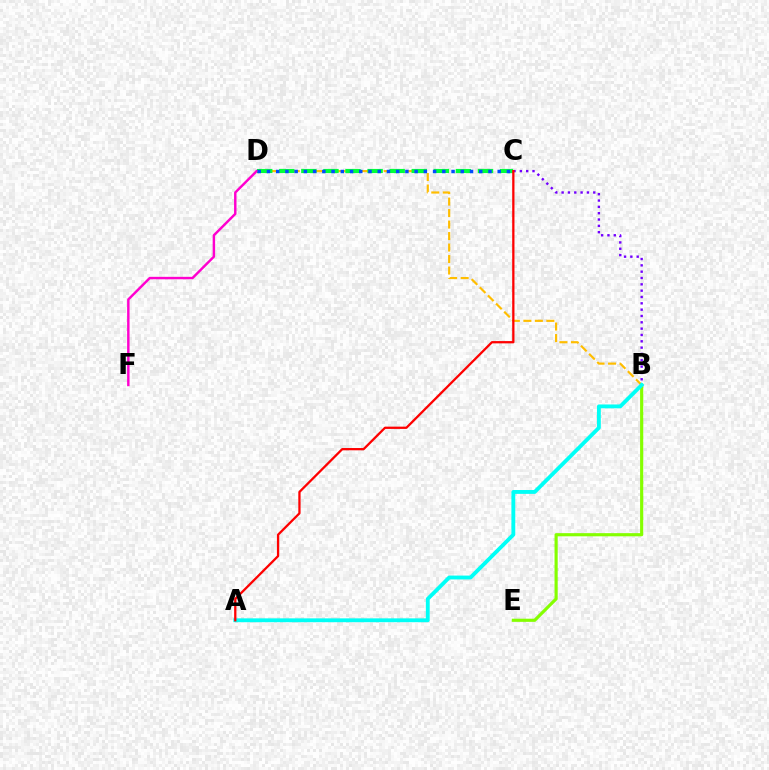{('B', 'D'): [{'color': '#ffbd00', 'line_style': 'dashed', 'thickness': 1.56}], ('B', 'E'): [{'color': '#84ff00', 'line_style': 'solid', 'thickness': 2.27}], ('C', 'D'): [{'color': '#00ff39', 'line_style': 'dashed', 'thickness': 3.0}, {'color': '#004bff', 'line_style': 'dotted', 'thickness': 2.51}], ('D', 'F'): [{'color': '#ff00cf', 'line_style': 'solid', 'thickness': 1.76}], ('B', 'C'): [{'color': '#7200ff', 'line_style': 'dotted', 'thickness': 1.72}], ('A', 'B'): [{'color': '#00fff6', 'line_style': 'solid', 'thickness': 2.77}], ('A', 'C'): [{'color': '#ff0000', 'line_style': 'solid', 'thickness': 1.64}]}